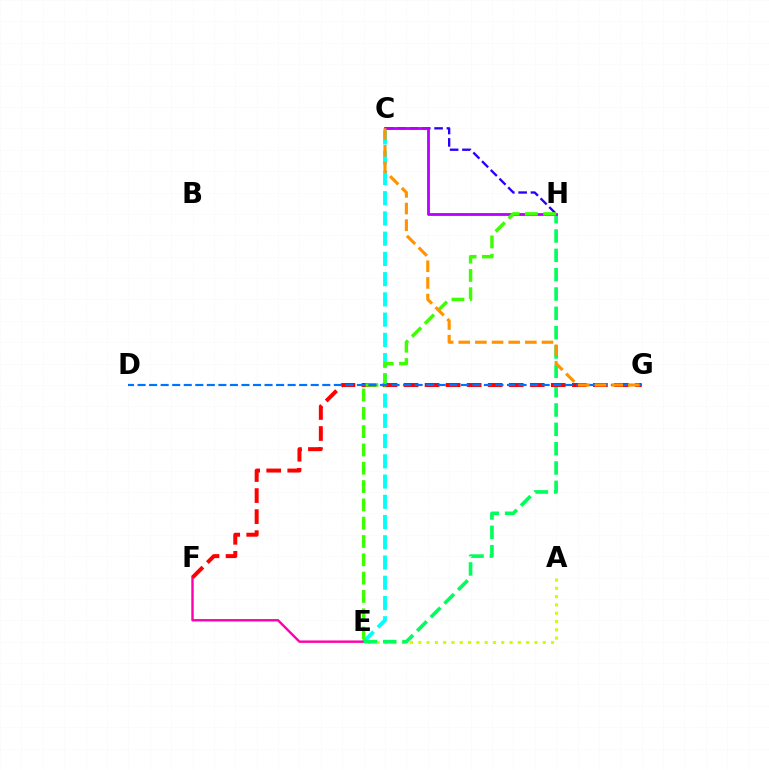{('C', 'E'): [{'color': '#00fff6', 'line_style': 'dashed', 'thickness': 2.75}], ('C', 'H'): [{'color': '#2500ff', 'line_style': 'dashed', 'thickness': 1.67}, {'color': '#b900ff', 'line_style': 'solid', 'thickness': 2.01}], ('A', 'E'): [{'color': '#d1ff00', 'line_style': 'dotted', 'thickness': 2.25}], ('E', 'F'): [{'color': '#ff00ac', 'line_style': 'solid', 'thickness': 1.74}], ('E', 'H'): [{'color': '#00ff5c', 'line_style': 'dashed', 'thickness': 2.63}, {'color': '#3dff00', 'line_style': 'dashed', 'thickness': 2.49}], ('F', 'G'): [{'color': '#ff0000', 'line_style': 'dashed', 'thickness': 2.86}], ('D', 'G'): [{'color': '#0074ff', 'line_style': 'dashed', 'thickness': 1.57}], ('C', 'G'): [{'color': '#ff9400', 'line_style': 'dashed', 'thickness': 2.26}]}